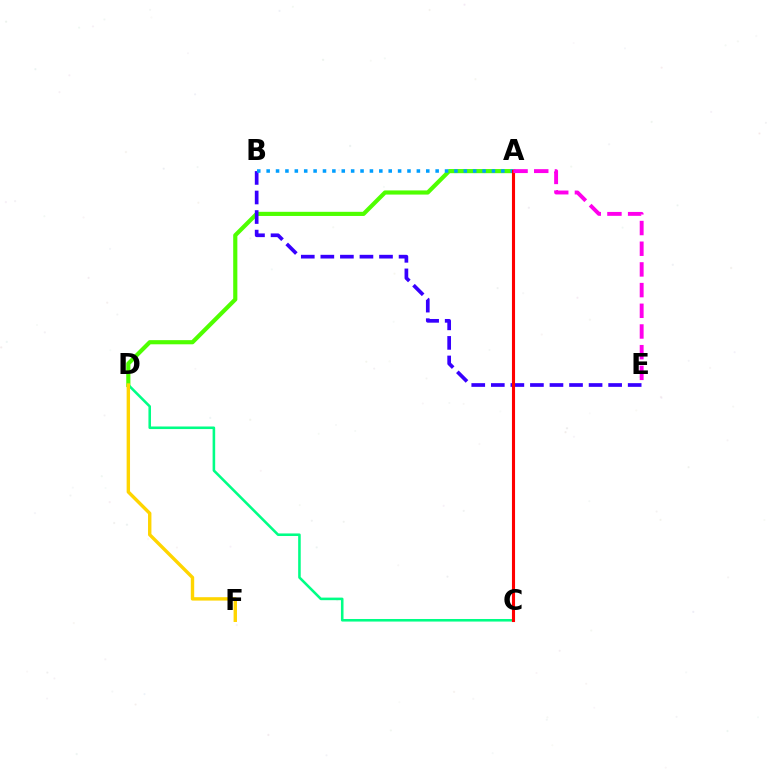{('A', 'D'): [{'color': '#4fff00', 'line_style': 'solid', 'thickness': 2.99}], ('B', 'E'): [{'color': '#3700ff', 'line_style': 'dashed', 'thickness': 2.66}], ('C', 'D'): [{'color': '#00ff86', 'line_style': 'solid', 'thickness': 1.85}], ('D', 'F'): [{'color': '#ffd500', 'line_style': 'solid', 'thickness': 2.45}], ('A', 'B'): [{'color': '#009eff', 'line_style': 'dotted', 'thickness': 2.55}], ('A', 'C'): [{'color': '#ff0000', 'line_style': 'solid', 'thickness': 2.23}], ('A', 'E'): [{'color': '#ff00ed', 'line_style': 'dashed', 'thickness': 2.81}]}